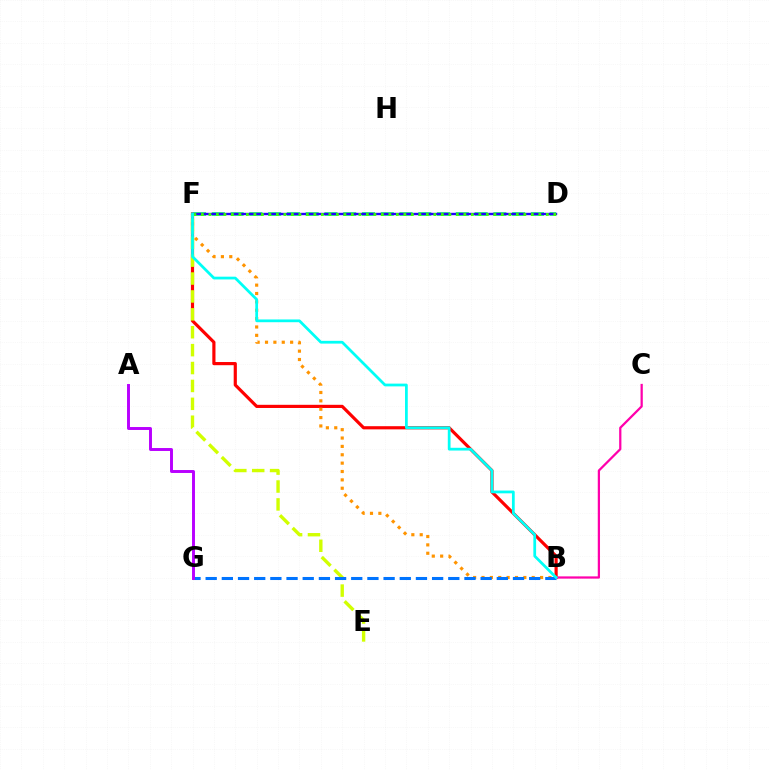{('B', 'F'): [{'color': '#ff0000', 'line_style': 'solid', 'thickness': 2.28}, {'color': '#ff9400', 'line_style': 'dotted', 'thickness': 2.27}, {'color': '#00fff6', 'line_style': 'solid', 'thickness': 1.98}], ('D', 'F'): [{'color': '#00ff5c', 'line_style': 'dashed', 'thickness': 2.55}, {'color': '#2500ff', 'line_style': 'solid', 'thickness': 1.72}, {'color': '#3dff00', 'line_style': 'dotted', 'thickness': 2.04}], ('E', 'F'): [{'color': '#d1ff00', 'line_style': 'dashed', 'thickness': 2.43}], ('B', 'G'): [{'color': '#0074ff', 'line_style': 'dashed', 'thickness': 2.2}], ('B', 'C'): [{'color': '#ff00ac', 'line_style': 'solid', 'thickness': 1.62}], ('A', 'G'): [{'color': '#b900ff', 'line_style': 'solid', 'thickness': 2.11}]}